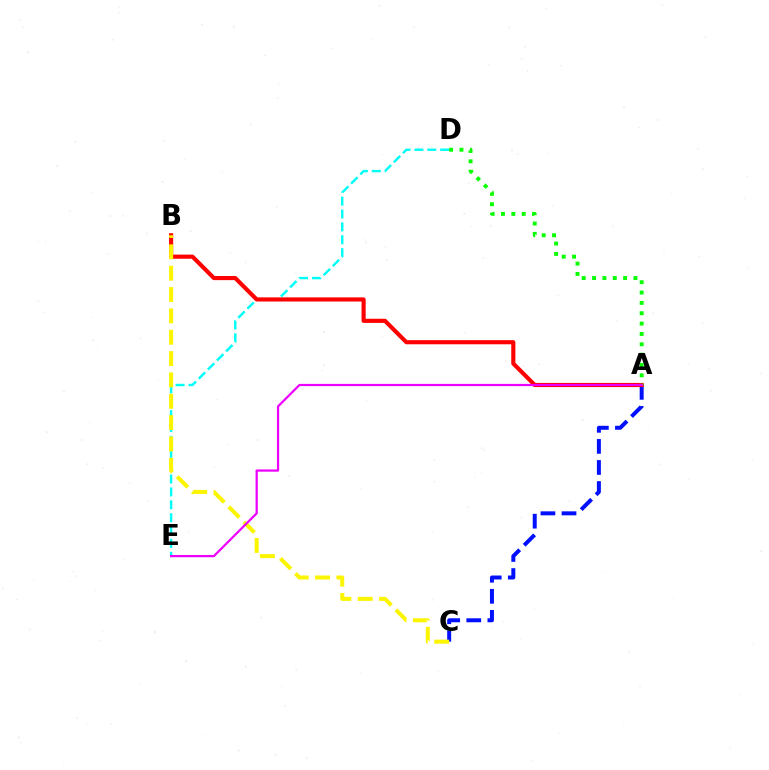{('D', 'E'): [{'color': '#00fff6', 'line_style': 'dashed', 'thickness': 1.75}], ('A', 'C'): [{'color': '#0010ff', 'line_style': 'dashed', 'thickness': 2.86}], ('A', 'B'): [{'color': '#ff0000', 'line_style': 'solid', 'thickness': 2.97}], ('A', 'D'): [{'color': '#08ff00', 'line_style': 'dotted', 'thickness': 2.81}], ('B', 'C'): [{'color': '#fcf500', 'line_style': 'dashed', 'thickness': 2.9}], ('A', 'E'): [{'color': '#ee00ff', 'line_style': 'solid', 'thickness': 1.61}]}